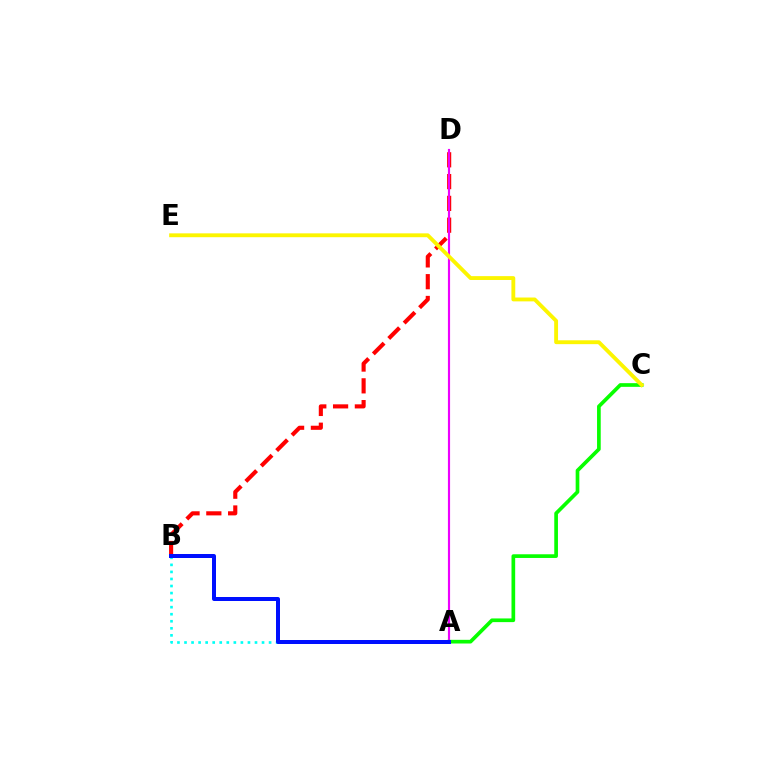{('B', 'D'): [{'color': '#ff0000', 'line_style': 'dashed', 'thickness': 2.96}], ('A', 'B'): [{'color': '#00fff6', 'line_style': 'dotted', 'thickness': 1.91}, {'color': '#0010ff', 'line_style': 'solid', 'thickness': 2.87}], ('A', 'D'): [{'color': '#ee00ff', 'line_style': 'solid', 'thickness': 1.55}], ('A', 'C'): [{'color': '#08ff00', 'line_style': 'solid', 'thickness': 2.65}], ('C', 'E'): [{'color': '#fcf500', 'line_style': 'solid', 'thickness': 2.77}]}